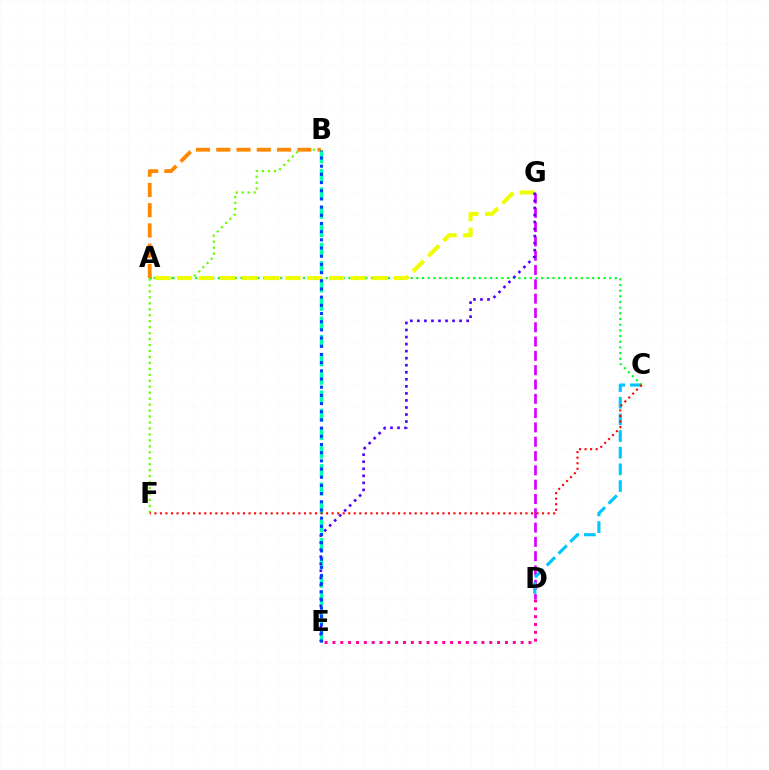{('B', 'E'): [{'color': '#00ffaf', 'line_style': 'dashed', 'thickness': 2.51}, {'color': '#003fff', 'line_style': 'dotted', 'thickness': 2.22}], ('B', 'F'): [{'color': '#66ff00', 'line_style': 'dotted', 'thickness': 1.62}], ('D', 'G'): [{'color': '#d600ff', 'line_style': 'dashed', 'thickness': 1.94}], ('C', 'D'): [{'color': '#00c7ff', 'line_style': 'dashed', 'thickness': 2.26}], ('A', 'C'): [{'color': '#00ff27', 'line_style': 'dotted', 'thickness': 1.54}], ('A', 'G'): [{'color': '#eeff00', 'line_style': 'dashed', 'thickness': 2.95}], ('A', 'B'): [{'color': '#ff8800', 'line_style': 'dashed', 'thickness': 2.75}], ('D', 'E'): [{'color': '#ff00a0', 'line_style': 'dotted', 'thickness': 2.13}], ('C', 'F'): [{'color': '#ff0000', 'line_style': 'dotted', 'thickness': 1.5}], ('E', 'G'): [{'color': '#4f00ff', 'line_style': 'dotted', 'thickness': 1.91}]}